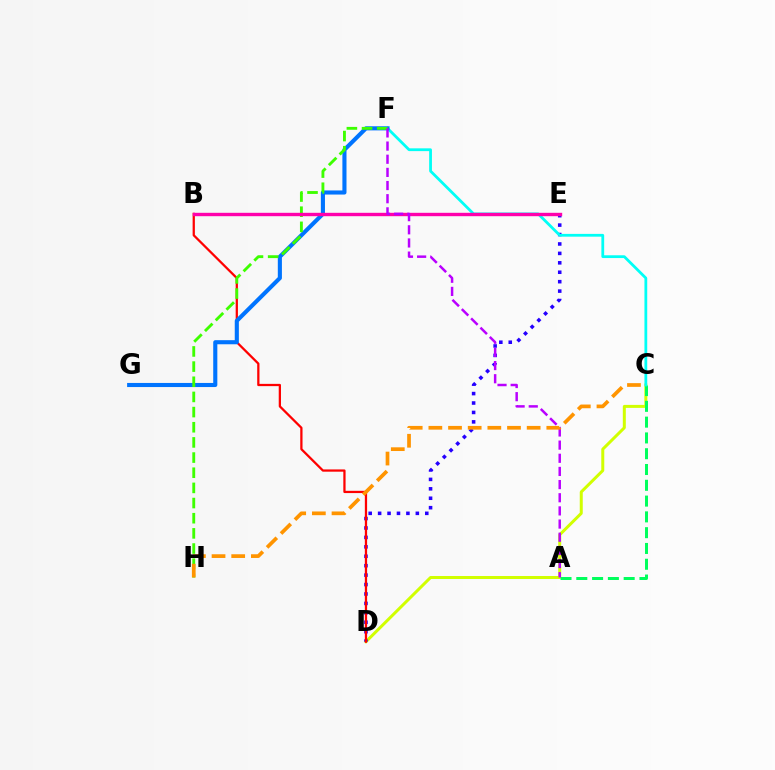{('C', 'D'): [{'color': '#d1ff00', 'line_style': 'solid', 'thickness': 2.15}], ('D', 'E'): [{'color': '#2500ff', 'line_style': 'dotted', 'thickness': 2.56}], ('A', 'C'): [{'color': '#00ff5c', 'line_style': 'dashed', 'thickness': 2.15}], ('C', 'F'): [{'color': '#00fff6', 'line_style': 'solid', 'thickness': 2.0}], ('B', 'D'): [{'color': '#ff0000', 'line_style': 'solid', 'thickness': 1.63}], ('F', 'G'): [{'color': '#0074ff', 'line_style': 'solid', 'thickness': 2.96}], ('F', 'H'): [{'color': '#3dff00', 'line_style': 'dashed', 'thickness': 2.06}], ('B', 'E'): [{'color': '#ff00ac', 'line_style': 'solid', 'thickness': 2.43}], ('A', 'F'): [{'color': '#b900ff', 'line_style': 'dashed', 'thickness': 1.79}], ('C', 'H'): [{'color': '#ff9400', 'line_style': 'dashed', 'thickness': 2.67}]}